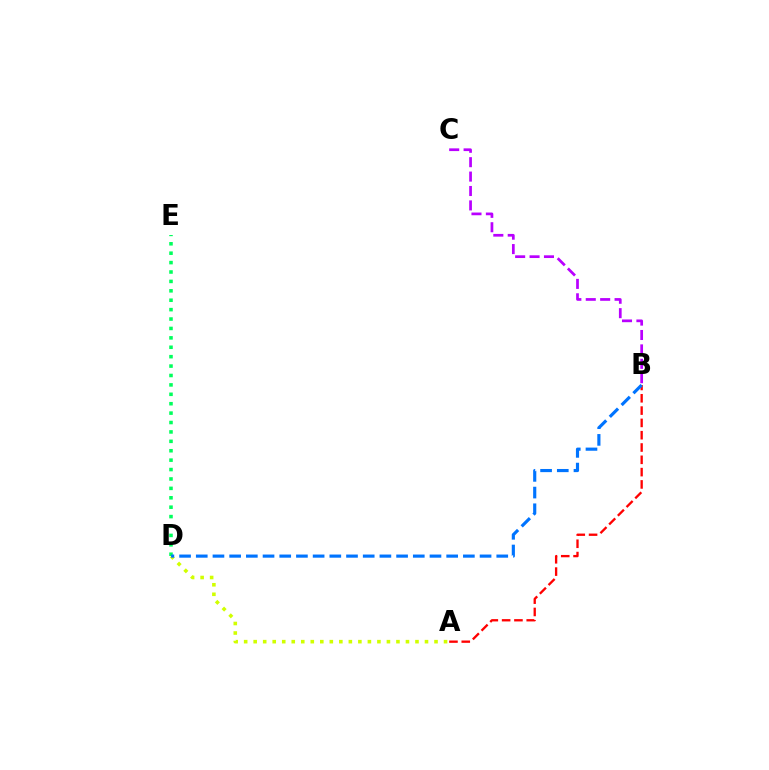{('D', 'E'): [{'color': '#00ff5c', 'line_style': 'dotted', 'thickness': 2.56}], ('B', 'C'): [{'color': '#b900ff', 'line_style': 'dashed', 'thickness': 1.96}], ('A', 'D'): [{'color': '#d1ff00', 'line_style': 'dotted', 'thickness': 2.59}], ('A', 'B'): [{'color': '#ff0000', 'line_style': 'dashed', 'thickness': 1.67}], ('B', 'D'): [{'color': '#0074ff', 'line_style': 'dashed', 'thickness': 2.27}]}